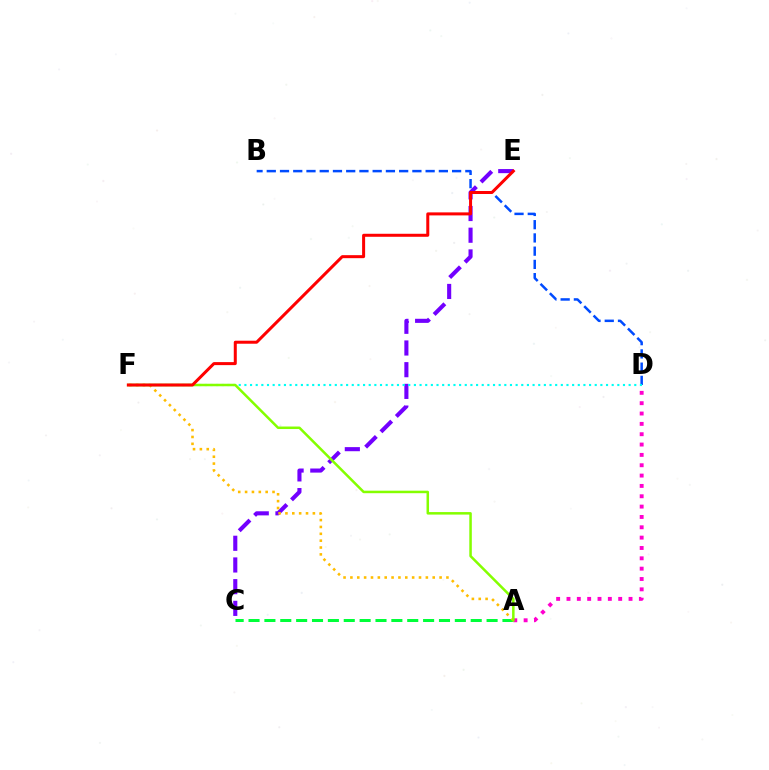{('B', 'D'): [{'color': '#004bff', 'line_style': 'dashed', 'thickness': 1.8}], ('C', 'E'): [{'color': '#7200ff', 'line_style': 'dashed', 'thickness': 2.95}], ('A', 'C'): [{'color': '#00ff39', 'line_style': 'dashed', 'thickness': 2.16}], ('A', 'D'): [{'color': '#ff00cf', 'line_style': 'dotted', 'thickness': 2.81}], ('A', 'F'): [{'color': '#ffbd00', 'line_style': 'dotted', 'thickness': 1.86}, {'color': '#84ff00', 'line_style': 'solid', 'thickness': 1.81}], ('D', 'F'): [{'color': '#00fff6', 'line_style': 'dotted', 'thickness': 1.54}], ('E', 'F'): [{'color': '#ff0000', 'line_style': 'solid', 'thickness': 2.17}]}